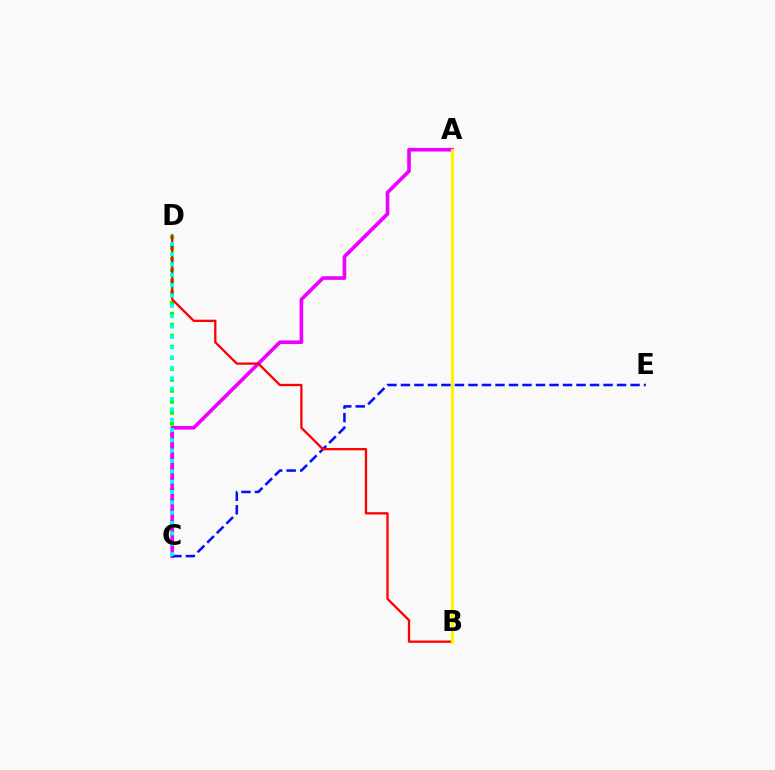{('C', 'D'): [{'color': '#08ff00', 'line_style': 'dotted', 'thickness': 2.98}, {'color': '#00fff6', 'line_style': 'dotted', 'thickness': 2.81}], ('A', 'C'): [{'color': '#ee00ff', 'line_style': 'solid', 'thickness': 2.62}], ('C', 'E'): [{'color': '#0010ff', 'line_style': 'dashed', 'thickness': 1.84}], ('B', 'D'): [{'color': '#ff0000', 'line_style': 'solid', 'thickness': 1.66}], ('A', 'B'): [{'color': '#fcf500', 'line_style': 'solid', 'thickness': 2.23}]}